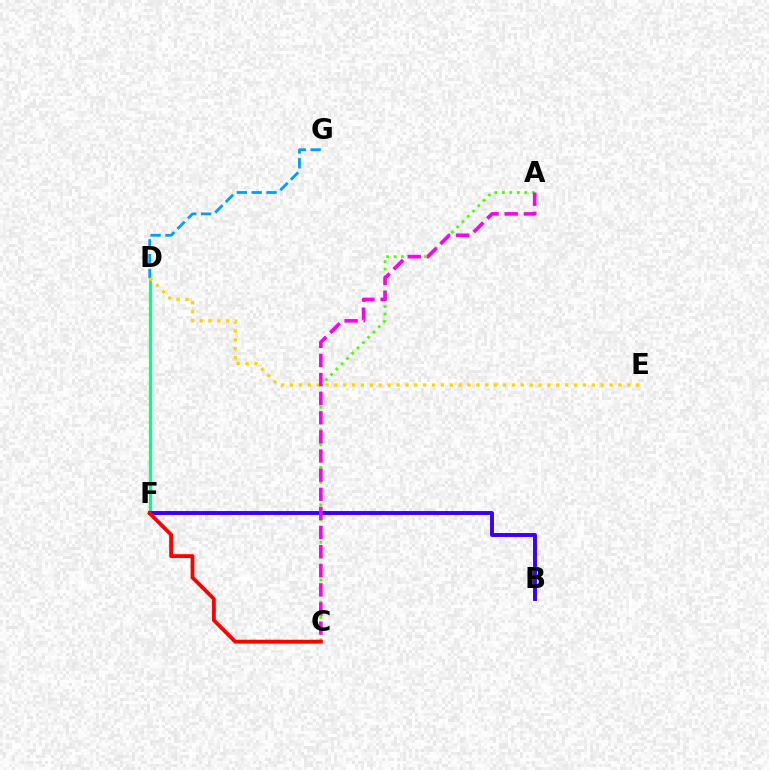{('A', 'C'): [{'color': '#4fff00', 'line_style': 'dotted', 'thickness': 2.04}, {'color': '#ff00ed', 'line_style': 'dashed', 'thickness': 2.6}], ('D', 'F'): [{'color': '#00ff86', 'line_style': 'solid', 'thickness': 2.29}], ('B', 'F'): [{'color': '#3700ff', 'line_style': 'solid', 'thickness': 2.82}], ('D', 'G'): [{'color': '#009eff', 'line_style': 'dashed', 'thickness': 2.02}], ('D', 'E'): [{'color': '#ffd500', 'line_style': 'dotted', 'thickness': 2.41}], ('C', 'F'): [{'color': '#ff0000', 'line_style': 'solid', 'thickness': 2.76}]}